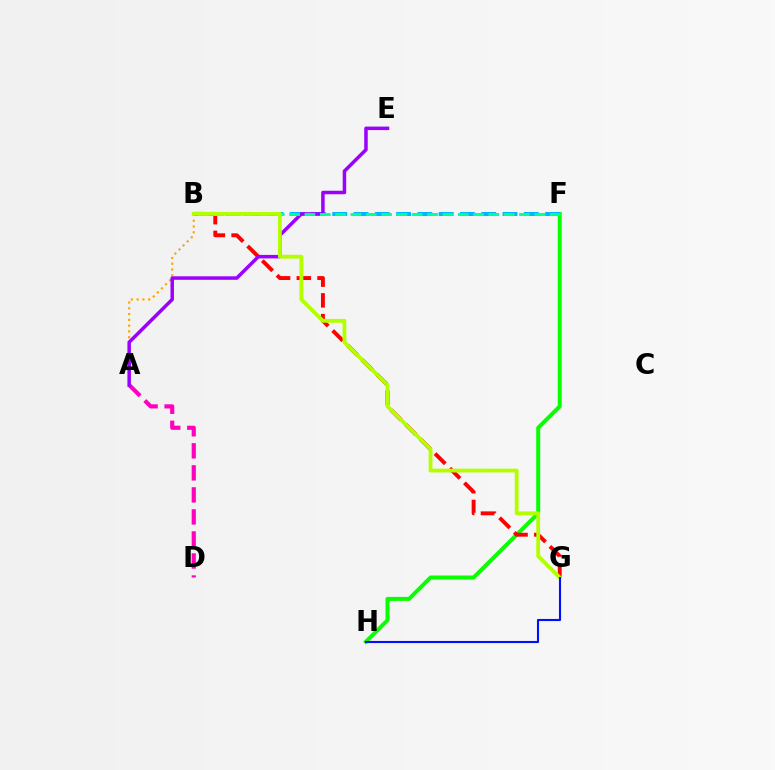{('A', 'D'): [{'color': '#ff00bd', 'line_style': 'dashed', 'thickness': 2.99}], ('F', 'H'): [{'color': '#08ff00', 'line_style': 'solid', 'thickness': 2.87}], ('B', 'F'): [{'color': '#00b5ff', 'line_style': 'dashed', 'thickness': 2.89}, {'color': '#00ff9d', 'line_style': 'dashed', 'thickness': 2.08}], ('B', 'G'): [{'color': '#ff0000', 'line_style': 'dashed', 'thickness': 2.81}, {'color': '#b3ff00', 'line_style': 'solid', 'thickness': 2.75}], ('A', 'B'): [{'color': '#ffa500', 'line_style': 'dotted', 'thickness': 1.57}], ('A', 'E'): [{'color': '#9b00ff', 'line_style': 'solid', 'thickness': 2.52}], ('G', 'H'): [{'color': '#0010ff', 'line_style': 'solid', 'thickness': 1.51}]}